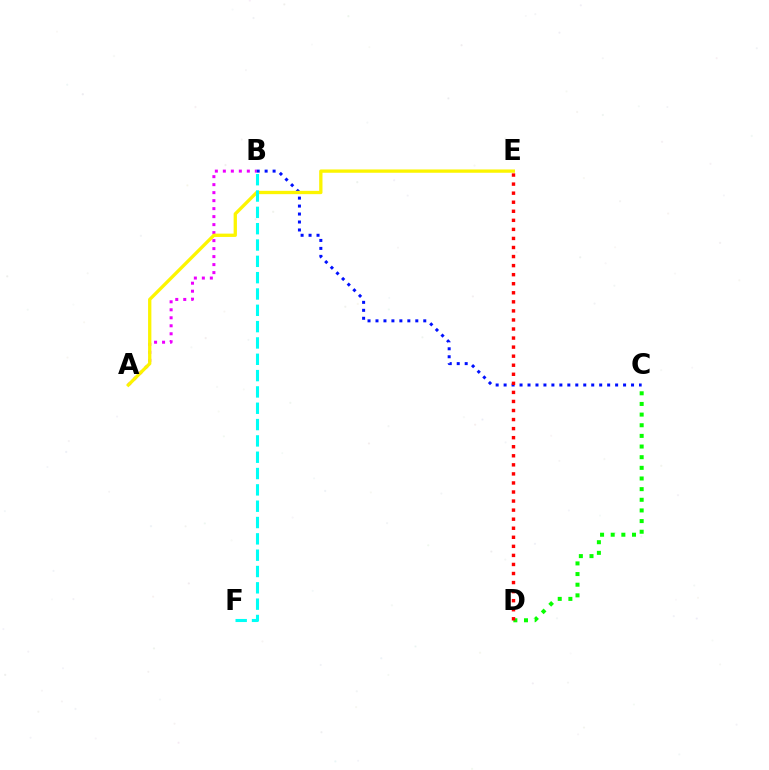{('A', 'B'): [{'color': '#ee00ff', 'line_style': 'dotted', 'thickness': 2.17}], ('B', 'C'): [{'color': '#0010ff', 'line_style': 'dotted', 'thickness': 2.16}], ('A', 'E'): [{'color': '#fcf500', 'line_style': 'solid', 'thickness': 2.38}], ('B', 'F'): [{'color': '#00fff6', 'line_style': 'dashed', 'thickness': 2.22}], ('C', 'D'): [{'color': '#08ff00', 'line_style': 'dotted', 'thickness': 2.89}], ('D', 'E'): [{'color': '#ff0000', 'line_style': 'dotted', 'thickness': 2.46}]}